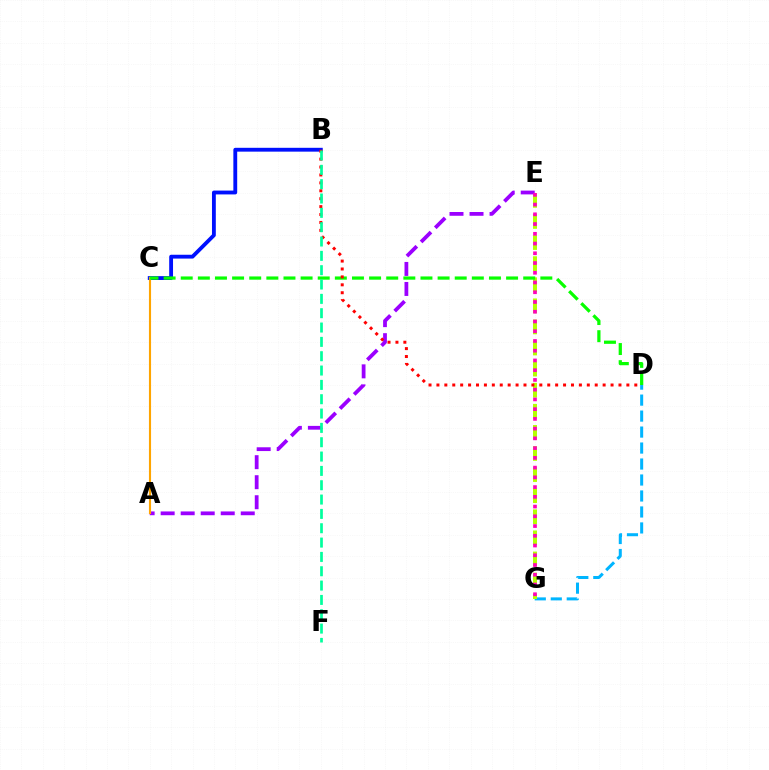{('D', 'G'): [{'color': '#00b5ff', 'line_style': 'dashed', 'thickness': 2.17}], ('E', 'G'): [{'color': '#b3ff00', 'line_style': 'dashed', 'thickness': 2.87}, {'color': '#ff00bd', 'line_style': 'dotted', 'thickness': 2.65}], ('B', 'C'): [{'color': '#0010ff', 'line_style': 'solid', 'thickness': 2.76}], ('A', 'E'): [{'color': '#9b00ff', 'line_style': 'dashed', 'thickness': 2.72}], ('A', 'C'): [{'color': '#ffa500', 'line_style': 'solid', 'thickness': 1.52}], ('C', 'D'): [{'color': '#08ff00', 'line_style': 'dashed', 'thickness': 2.33}], ('B', 'D'): [{'color': '#ff0000', 'line_style': 'dotted', 'thickness': 2.15}], ('B', 'F'): [{'color': '#00ff9d', 'line_style': 'dashed', 'thickness': 1.95}]}